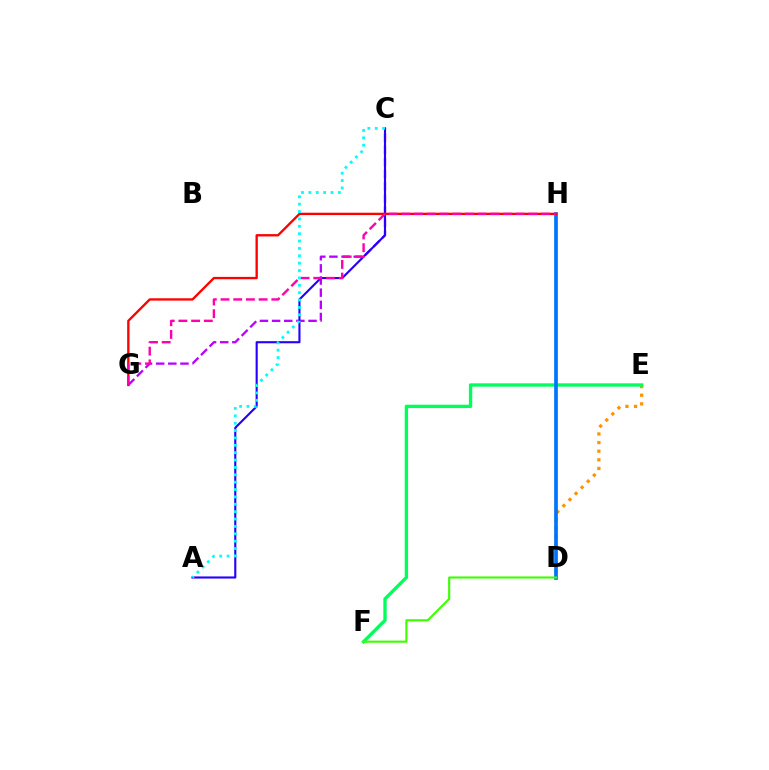{('D', 'E'): [{'color': '#ff9400', 'line_style': 'dotted', 'thickness': 2.34}], ('D', 'H'): [{'color': '#d1ff00', 'line_style': 'solid', 'thickness': 1.65}, {'color': '#0074ff', 'line_style': 'solid', 'thickness': 2.66}], ('C', 'G'): [{'color': '#b900ff', 'line_style': 'dashed', 'thickness': 1.65}], ('E', 'F'): [{'color': '#00ff5c', 'line_style': 'solid', 'thickness': 2.41}], ('A', 'C'): [{'color': '#2500ff', 'line_style': 'solid', 'thickness': 1.52}, {'color': '#00fff6', 'line_style': 'dotted', 'thickness': 2.0}], ('D', 'F'): [{'color': '#3dff00', 'line_style': 'solid', 'thickness': 1.53}], ('G', 'H'): [{'color': '#ff0000', 'line_style': 'solid', 'thickness': 1.68}, {'color': '#ff00ac', 'line_style': 'dashed', 'thickness': 1.73}]}